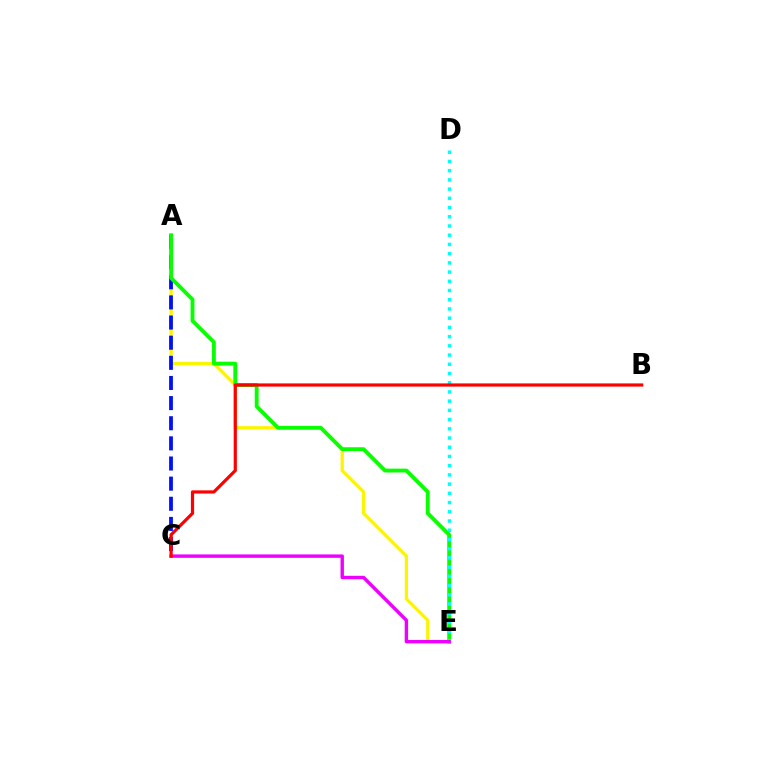{('A', 'E'): [{'color': '#fcf500', 'line_style': 'solid', 'thickness': 2.35}, {'color': '#08ff00', 'line_style': 'solid', 'thickness': 2.77}], ('A', 'C'): [{'color': '#0010ff', 'line_style': 'dashed', 'thickness': 2.74}], ('D', 'E'): [{'color': '#00fff6', 'line_style': 'dotted', 'thickness': 2.5}], ('C', 'E'): [{'color': '#ee00ff', 'line_style': 'solid', 'thickness': 2.44}], ('B', 'C'): [{'color': '#ff0000', 'line_style': 'solid', 'thickness': 2.3}]}